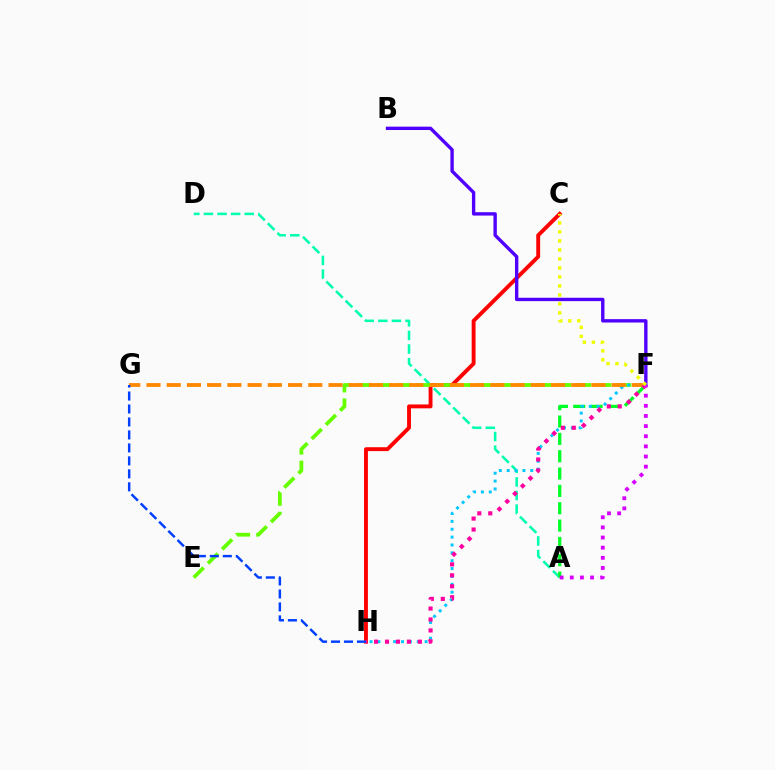{('C', 'H'): [{'color': '#ff0000', 'line_style': 'solid', 'thickness': 2.8}], ('A', 'D'): [{'color': '#00ffaf', 'line_style': 'dashed', 'thickness': 1.85}], ('E', 'F'): [{'color': '#66ff00', 'line_style': 'dashed', 'thickness': 2.72}], ('A', 'F'): [{'color': '#00ff27', 'line_style': 'dashed', 'thickness': 2.36}, {'color': '#d600ff', 'line_style': 'dotted', 'thickness': 2.75}], ('F', 'H'): [{'color': '#00c7ff', 'line_style': 'dotted', 'thickness': 2.14}, {'color': '#ff00a0', 'line_style': 'dotted', 'thickness': 2.98}], ('F', 'G'): [{'color': '#ff8800', 'line_style': 'dashed', 'thickness': 2.75}], ('B', 'F'): [{'color': '#4f00ff', 'line_style': 'solid', 'thickness': 2.43}], ('G', 'H'): [{'color': '#003fff', 'line_style': 'dashed', 'thickness': 1.76}], ('C', 'F'): [{'color': '#eeff00', 'line_style': 'dotted', 'thickness': 2.44}]}